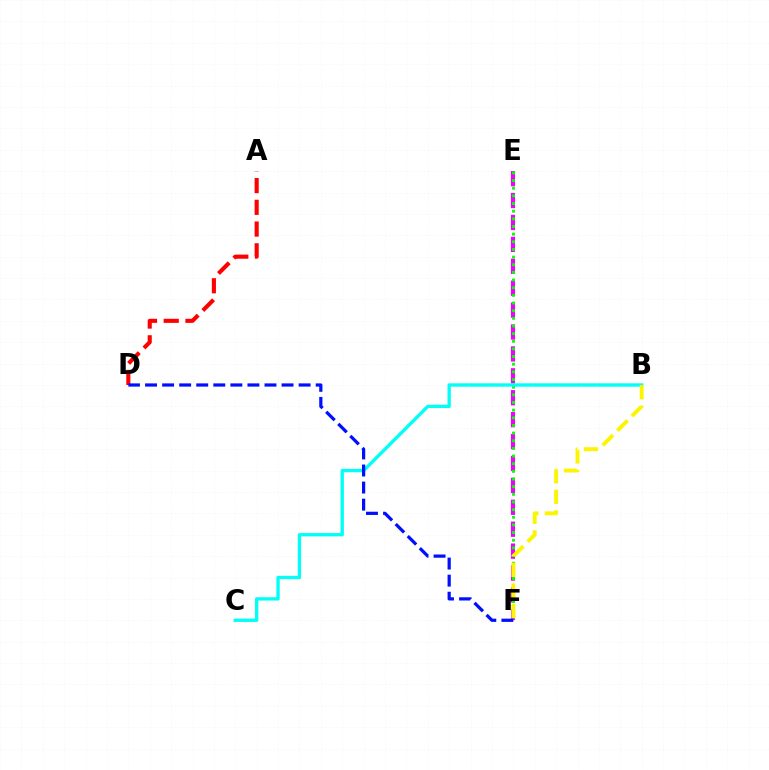{('E', 'F'): [{'color': '#ee00ff', 'line_style': 'dashed', 'thickness': 2.98}, {'color': '#08ff00', 'line_style': 'dotted', 'thickness': 2.08}], ('A', 'D'): [{'color': '#ff0000', 'line_style': 'dashed', 'thickness': 2.95}], ('B', 'C'): [{'color': '#00fff6', 'line_style': 'solid', 'thickness': 2.4}], ('B', 'F'): [{'color': '#fcf500', 'line_style': 'dashed', 'thickness': 2.8}], ('D', 'F'): [{'color': '#0010ff', 'line_style': 'dashed', 'thickness': 2.32}]}